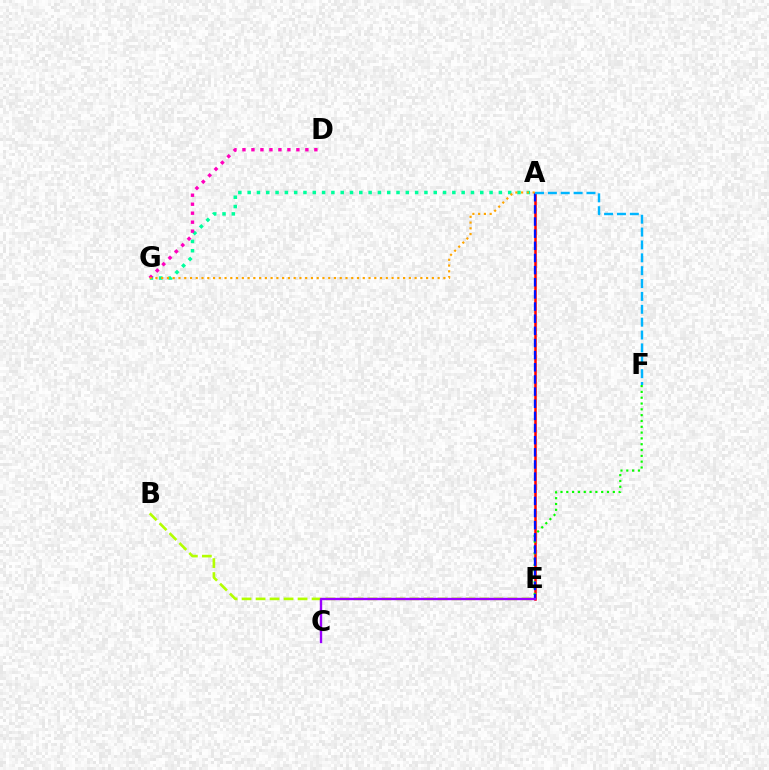{('A', 'E'): [{'color': '#ff0000', 'line_style': 'solid', 'thickness': 1.82}, {'color': '#0010ff', 'line_style': 'dashed', 'thickness': 1.65}], ('A', 'G'): [{'color': '#00ff9d', 'line_style': 'dotted', 'thickness': 2.53}, {'color': '#ffa500', 'line_style': 'dotted', 'thickness': 1.56}], ('E', 'F'): [{'color': '#08ff00', 'line_style': 'dotted', 'thickness': 1.58}], ('D', 'G'): [{'color': '#ff00bd', 'line_style': 'dotted', 'thickness': 2.44}], ('B', 'E'): [{'color': '#b3ff00', 'line_style': 'dashed', 'thickness': 1.9}], ('C', 'E'): [{'color': '#9b00ff', 'line_style': 'solid', 'thickness': 1.71}], ('A', 'F'): [{'color': '#00b5ff', 'line_style': 'dashed', 'thickness': 1.75}]}